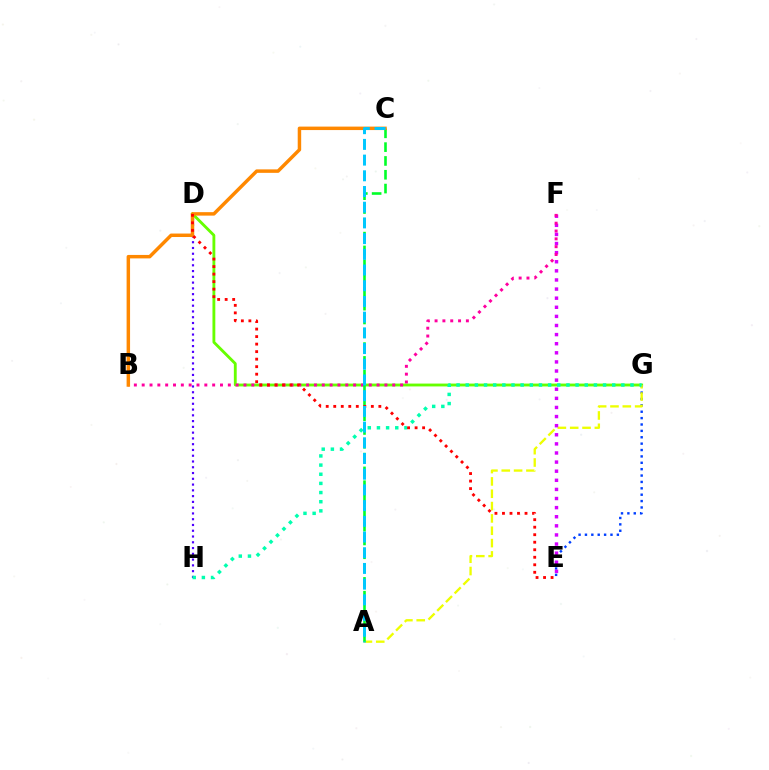{('D', 'G'): [{'color': '#66ff00', 'line_style': 'solid', 'thickness': 2.05}], ('E', 'G'): [{'color': '#003fff', 'line_style': 'dotted', 'thickness': 1.73}], ('D', 'H'): [{'color': '#4f00ff', 'line_style': 'dotted', 'thickness': 1.57}], ('A', 'G'): [{'color': '#eeff00', 'line_style': 'dashed', 'thickness': 1.68}], ('E', 'F'): [{'color': '#d600ff', 'line_style': 'dotted', 'thickness': 2.47}], ('B', 'F'): [{'color': '#ff00a0', 'line_style': 'dotted', 'thickness': 2.13}], ('G', 'H'): [{'color': '#00ffaf', 'line_style': 'dotted', 'thickness': 2.49}], ('A', 'C'): [{'color': '#00ff27', 'line_style': 'dashed', 'thickness': 1.88}, {'color': '#00c7ff', 'line_style': 'dashed', 'thickness': 2.13}], ('B', 'C'): [{'color': '#ff8800', 'line_style': 'solid', 'thickness': 2.5}], ('D', 'E'): [{'color': '#ff0000', 'line_style': 'dotted', 'thickness': 2.04}]}